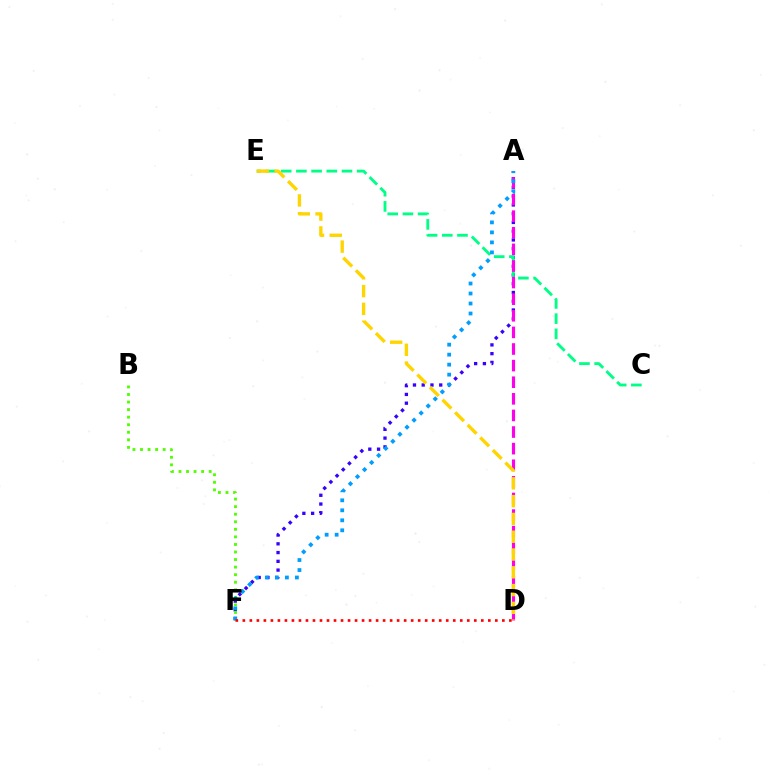{('A', 'F'): [{'color': '#3700ff', 'line_style': 'dotted', 'thickness': 2.38}, {'color': '#009eff', 'line_style': 'dotted', 'thickness': 2.72}], ('C', 'E'): [{'color': '#00ff86', 'line_style': 'dashed', 'thickness': 2.06}], ('B', 'F'): [{'color': '#4fff00', 'line_style': 'dotted', 'thickness': 2.05}], ('A', 'D'): [{'color': '#ff00ed', 'line_style': 'dashed', 'thickness': 2.26}], ('D', 'E'): [{'color': '#ffd500', 'line_style': 'dashed', 'thickness': 2.42}], ('D', 'F'): [{'color': '#ff0000', 'line_style': 'dotted', 'thickness': 1.91}]}